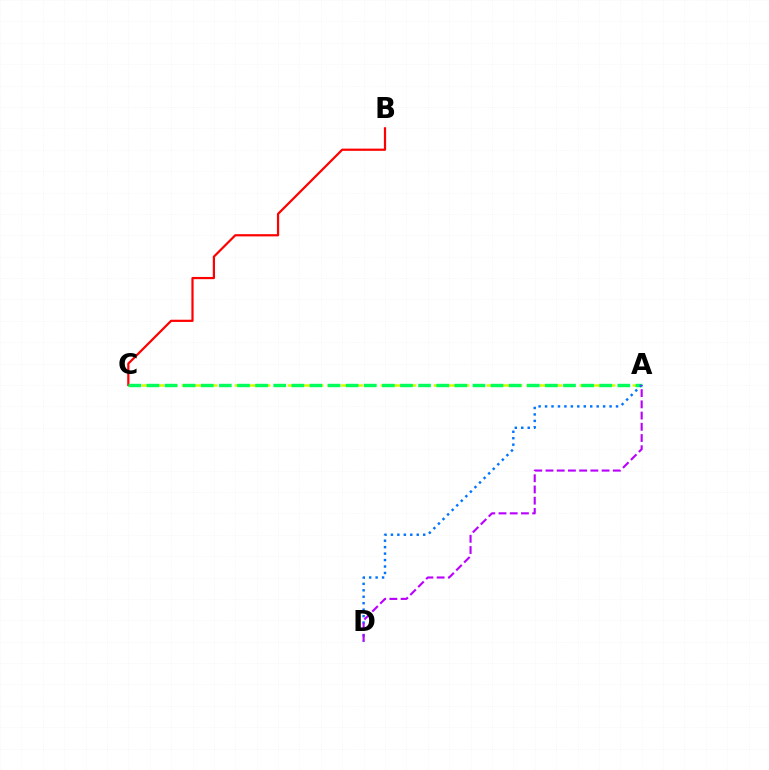{('A', 'C'): [{'color': '#d1ff00', 'line_style': 'dashed', 'thickness': 1.8}, {'color': '#00ff5c', 'line_style': 'dashed', 'thickness': 2.46}], ('B', 'C'): [{'color': '#ff0000', 'line_style': 'solid', 'thickness': 1.59}], ('A', 'D'): [{'color': '#0074ff', 'line_style': 'dotted', 'thickness': 1.75}, {'color': '#b900ff', 'line_style': 'dashed', 'thickness': 1.52}]}